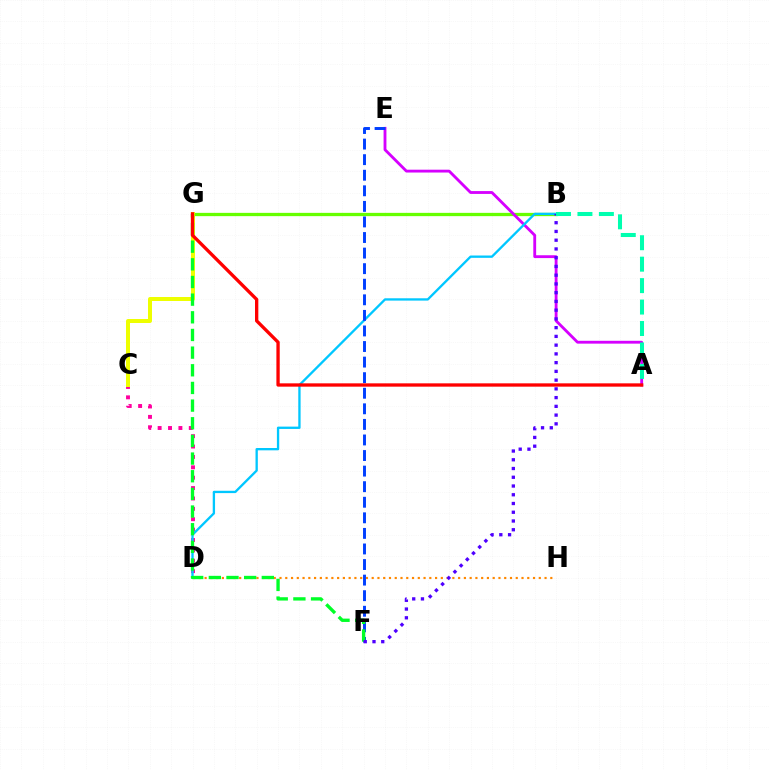{('B', 'G'): [{'color': '#66ff00', 'line_style': 'solid', 'thickness': 2.36}], ('C', 'D'): [{'color': '#ff00a0', 'line_style': 'dotted', 'thickness': 2.82}], ('C', 'G'): [{'color': '#eeff00', 'line_style': 'solid', 'thickness': 2.88}], ('A', 'E'): [{'color': '#d600ff', 'line_style': 'solid', 'thickness': 2.04}], ('B', 'D'): [{'color': '#00c7ff', 'line_style': 'solid', 'thickness': 1.67}], ('D', 'H'): [{'color': '#ff8800', 'line_style': 'dotted', 'thickness': 1.57}], ('E', 'F'): [{'color': '#003fff', 'line_style': 'dashed', 'thickness': 2.12}], ('F', 'G'): [{'color': '#00ff27', 'line_style': 'dashed', 'thickness': 2.4}], ('B', 'F'): [{'color': '#4f00ff', 'line_style': 'dotted', 'thickness': 2.38}], ('A', 'B'): [{'color': '#00ffaf', 'line_style': 'dashed', 'thickness': 2.91}], ('A', 'G'): [{'color': '#ff0000', 'line_style': 'solid', 'thickness': 2.39}]}